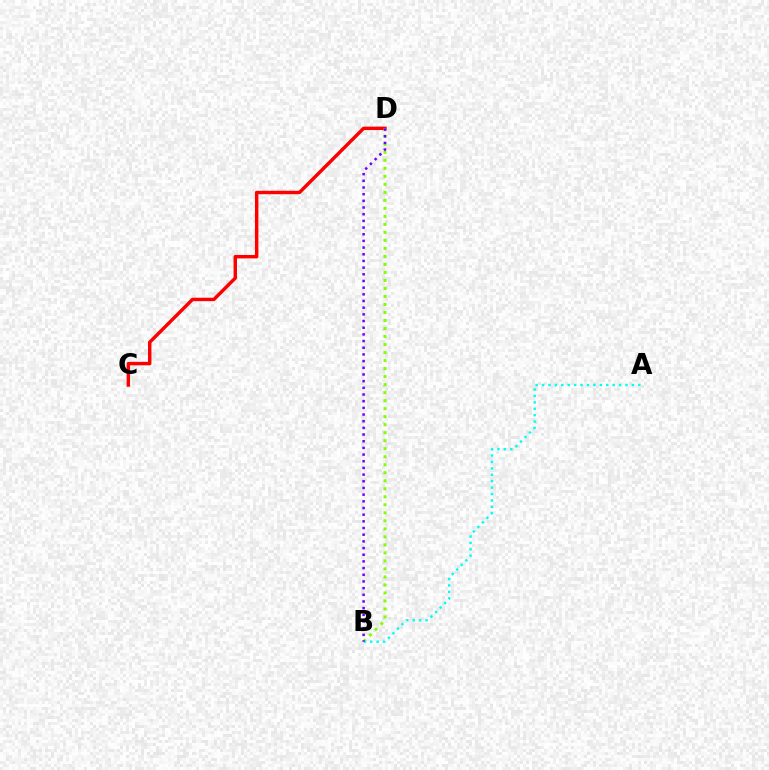{('C', 'D'): [{'color': '#ff0000', 'line_style': 'solid', 'thickness': 2.47}], ('B', 'D'): [{'color': '#84ff00', 'line_style': 'dotted', 'thickness': 2.18}, {'color': '#7200ff', 'line_style': 'dotted', 'thickness': 1.81}], ('A', 'B'): [{'color': '#00fff6', 'line_style': 'dotted', 'thickness': 1.74}]}